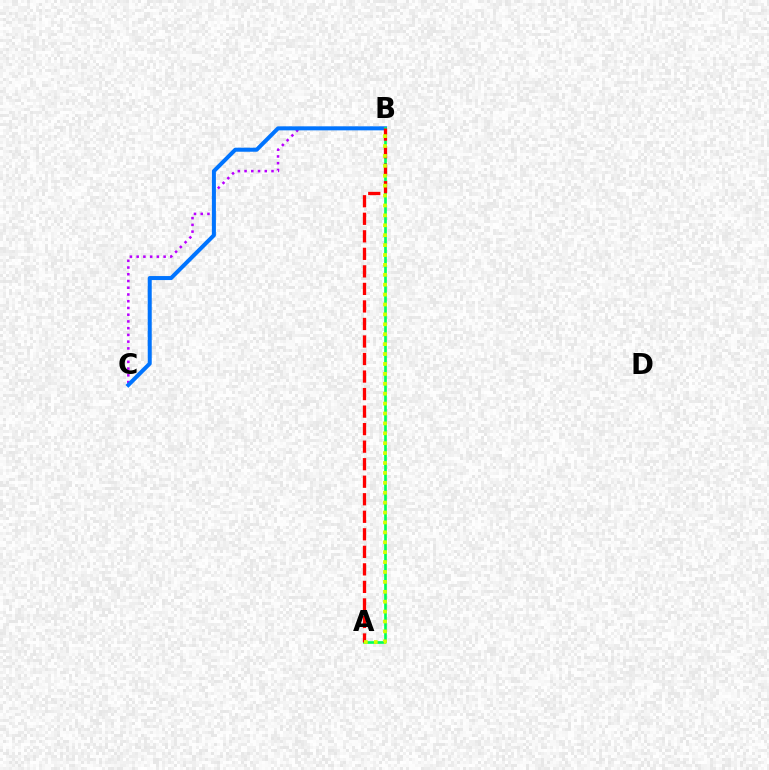{('B', 'C'): [{'color': '#b900ff', 'line_style': 'dotted', 'thickness': 1.83}, {'color': '#0074ff', 'line_style': 'solid', 'thickness': 2.89}], ('A', 'B'): [{'color': '#00ff5c', 'line_style': 'solid', 'thickness': 1.93}, {'color': '#ff0000', 'line_style': 'dashed', 'thickness': 2.38}, {'color': '#d1ff00', 'line_style': 'dotted', 'thickness': 2.69}]}